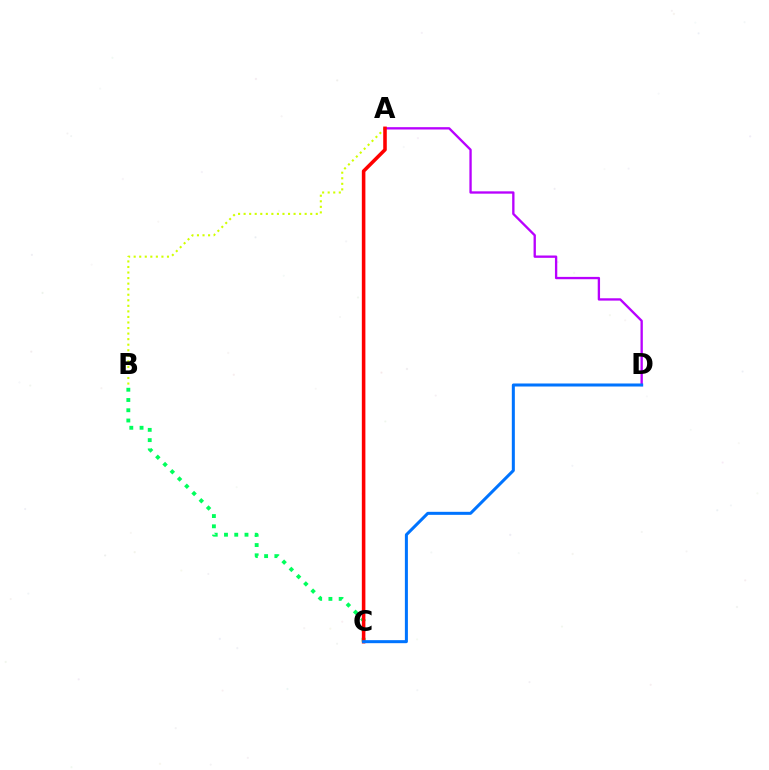{('B', 'C'): [{'color': '#00ff5c', 'line_style': 'dotted', 'thickness': 2.79}], ('A', 'D'): [{'color': '#b900ff', 'line_style': 'solid', 'thickness': 1.68}], ('A', 'B'): [{'color': '#d1ff00', 'line_style': 'dotted', 'thickness': 1.51}], ('A', 'C'): [{'color': '#ff0000', 'line_style': 'solid', 'thickness': 2.56}], ('C', 'D'): [{'color': '#0074ff', 'line_style': 'solid', 'thickness': 2.18}]}